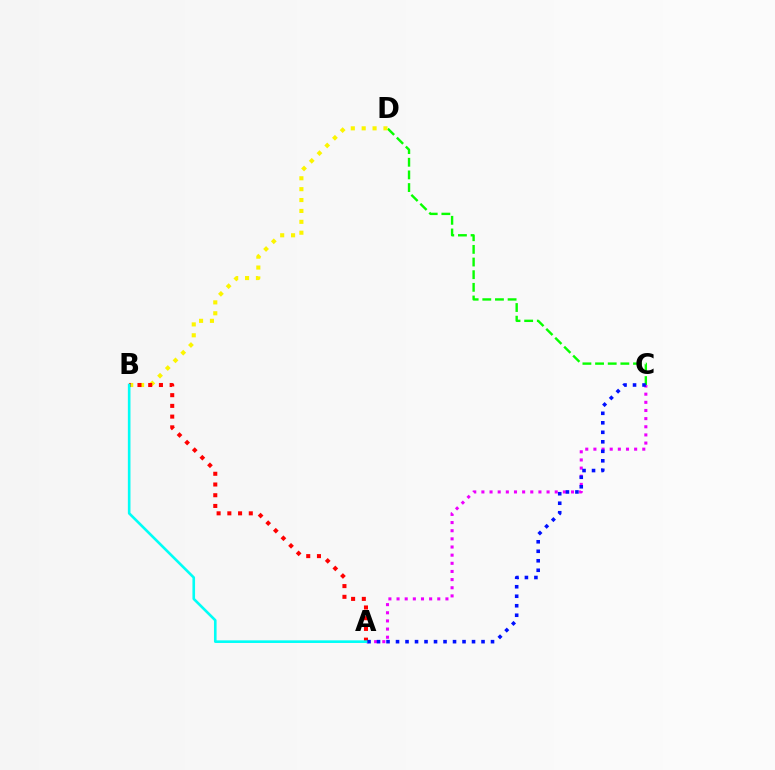{('C', 'D'): [{'color': '#08ff00', 'line_style': 'dashed', 'thickness': 1.72}], ('B', 'D'): [{'color': '#fcf500', 'line_style': 'dotted', 'thickness': 2.96}], ('A', 'C'): [{'color': '#ee00ff', 'line_style': 'dotted', 'thickness': 2.21}, {'color': '#0010ff', 'line_style': 'dotted', 'thickness': 2.58}], ('A', 'B'): [{'color': '#ff0000', 'line_style': 'dotted', 'thickness': 2.91}, {'color': '#00fff6', 'line_style': 'solid', 'thickness': 1.89}]}